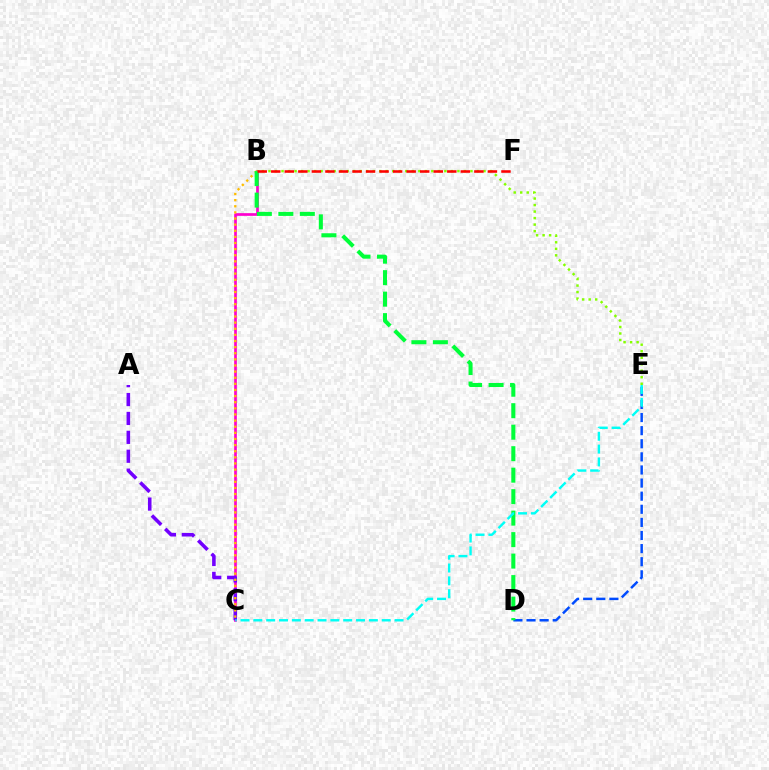{('D', 'E'): [{'color': '#004bff', 'line_style': 'dashed', 'thickness': 1.78}], ('B', 'C'): [{'color': '#ff00cf', 'line_style': 'solid', 'thickness': 1.94}, {'color': '#ffbd00', 'line_style': 'dotted', 'thickness': 1.66}], ('B', 'E'): [{'color': '#84ff00', 'line_style': 'dotted', 'thickness': 1.77}], ('A', 'C'): [{'color': '#7200ff', 'line_style': 'dashed', 'thickness': 2.57}], ('B', 'D'): [{'color': '#00ff39', 'line_style': 'dashed', 'thickness': 2.92}], ('C', 'E'): [{'color': '#00fff6', 'line_style': 'dashed', 'thickness': 1.74}], ('B', 'F'): [{'color': '#ff0000', 'line_style': 'dashed', 'thickness': 1.84}]}